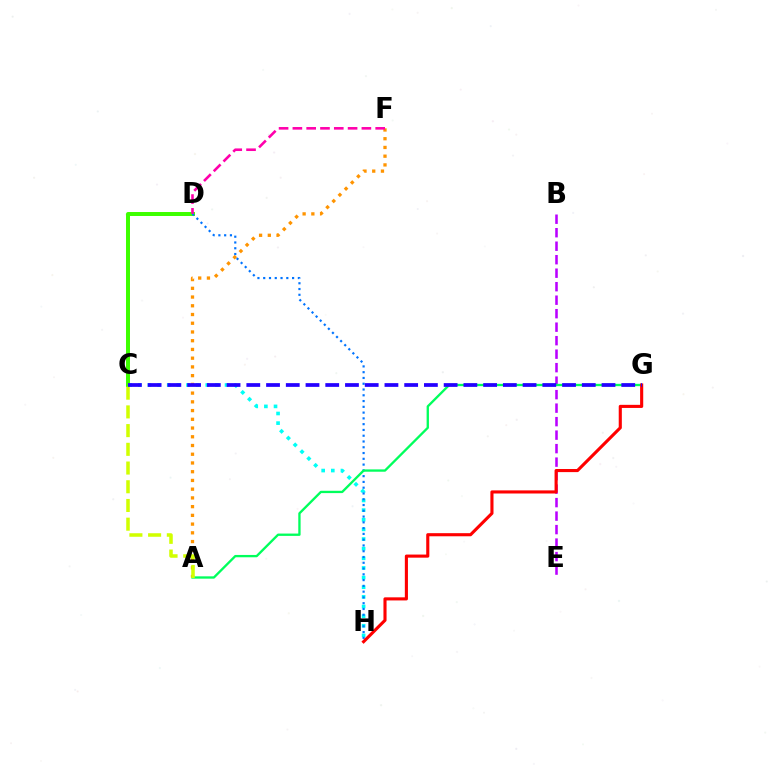{('B', 'E'): [{'color': '#b900ff', 'line_style': 'dashed', 'thickness': 1.83}], ('C', 'H'): [{'color': '#00fff6', 'line_style': 'dotted', 'thickness': 2.62}], ('A', 'F'): [{'color': '#ff9400', 'line_style': 'dotted', 'thickness': 2.37}], ('C', 'D'): [{'color': '#3dff00', 'line_style': 'solid', 'thickness': 2.86}], ('D', 'H'): [{'color': '#0074ff', 'line_style': 'dotted', 'thickness': 1.57}], ('A', 'G'): [{'color': '#00ff5c', 'line_style': 'solid', 'thickness': 1.67}], ('A', 'C'): [{'color': '#d1ff00', 'line_style': 'dashed', 'thickness': 2.54}], ('G', 'H'): [{'color': '#ff0000', 'line_style': 'solid', 'thickness': 2.24}], ('C', 'G'): [{'color': '#2500ff', 'line_style': 'dashed', 'thickness': 2.68}], ('D', 'F'): [{'color': '#ff00ac', 'line_style': 'dashed', 'thickness': 1.87}]}